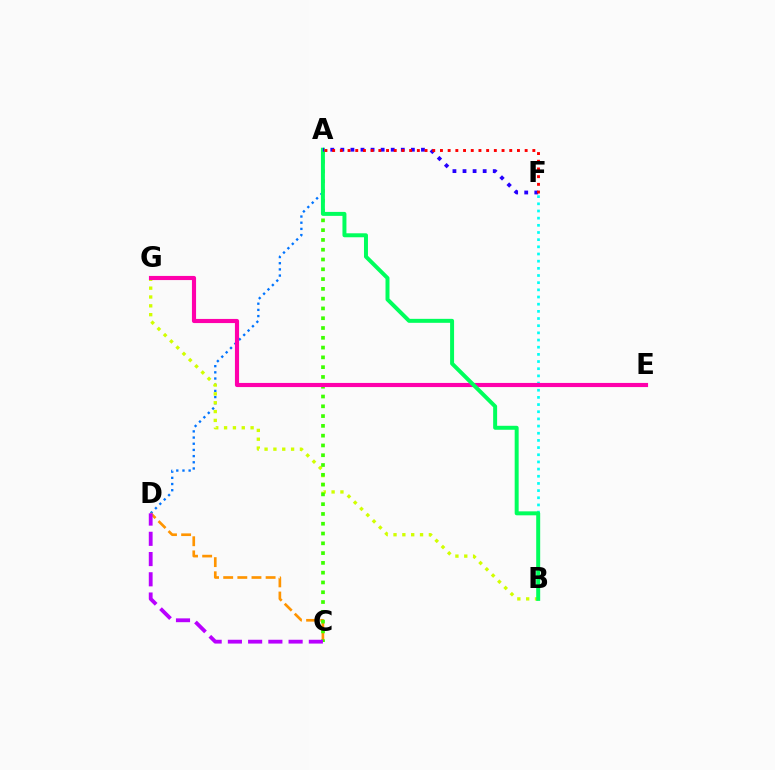{('A', 'D'): [{'color': '#0074ff', 'line_style': 'dotted', 'thickness': 1.68}], ('B', 'G'): [{'color': '#d1ff00', 'line_style': 'dotted', 'thickness': 2.4}], ('C', 'D'): [{'color': '#ff9400', 'line_style': 'dashed', 'thickness': 1.92}, {'color': '#b900ff', 'line_style': 'dashed', 'thickness': 2.75}], ('A', 'C'): [{'color': '#3dff00', 'line_style': 'dotted', 'thickness': 2.66}], ('B', 'F'): [{'color': '#00fff6', 'line_style': 'dotted', 'thickness': 1.95}], ('E', 'G'): [{'color': '#ff00ac', 'line_style': 'solid', 'thickness': 2.98}], ('A', 'B'): [{'color': '#00ff5c', 'line_style': 'solid', 'thickness': 2.86}], ('A', 'F'): [{'color': '#2500ff', 'line_style': 'dotted', 'thickness': 2.74}, {'color': '#ff0000', 'line_style': 'dotted', 'thickness': 2.09}]}